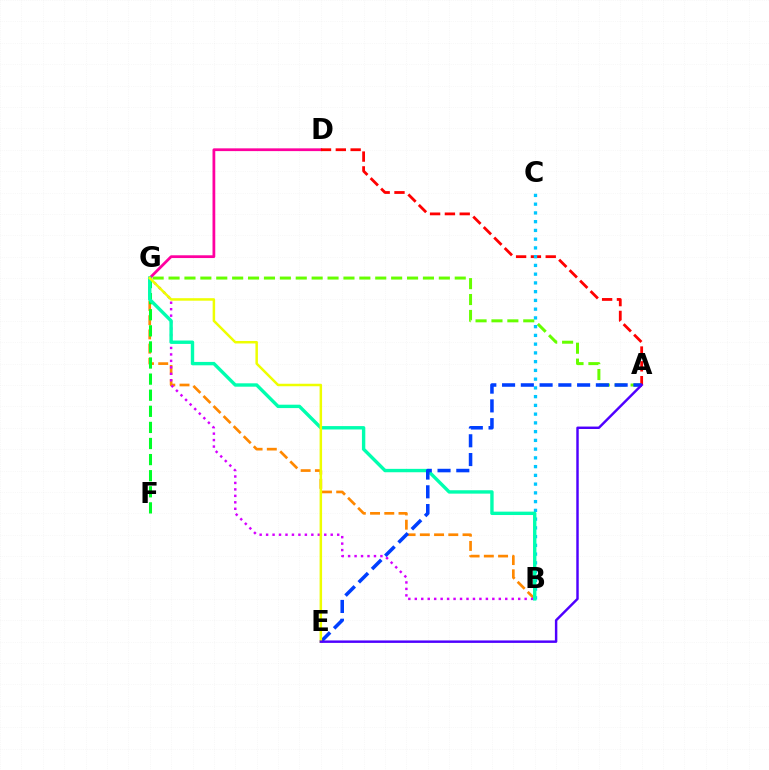{('A', 'G'): [{'color': '#66ff00', 'line_style': 'dashed', 'thickness': 2.16}], ('D', 'G'): [{'color': '#ff00a0', 'line_style': 'solid', 'thickness': 1.99}], ('A', 'D'): [{'color': '#ff0000', 'line_style': 'dashed', 'thickness': 2.01}], ('B', 'G'): [{'color': '#ff8800', 'line_style': 'dashed', 'thickness': 1.93}, {'color': '#d600ff', 'line_style': 'dotted', 'thickness': 1.76}, {'color': '#00ffaf', 'line_style': 'solid', 'thickness': 2.44}], ('F', 'G'): [{'color': '#00ff27', 'line_style': 'dashed', 'thickness': 2.19}], ('B', 'C'): [{'color': '#00c7ff', 'line_style': 'dotted', 'thickness': 2.38}], ('A', 'E'): [{'color': '#003fff', 'line_style': 'dashed', 'thickness': 2.55}, {'color': '#4f00ff', 'line_style': 'solid', 'thickness': 1.76}], ('E', 'G'): [{'color': '#eeff00', 'line_style': 'solid', 'thickness': 1.8}]}